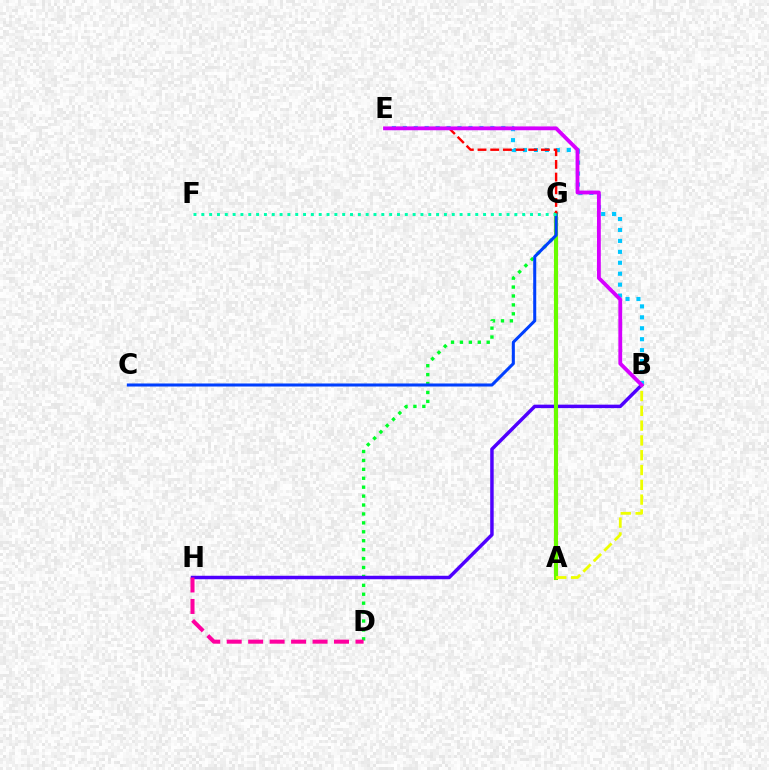{('A', 'G'): [{'color': '#ff8800', 'line_style': 'solid', 'thickness': 2.98}, {'color': '#66ff00', 'line_style': 'solid', 'thickness': 2.82}], ('D', 'G'): [{'color': '#00ff27', 'line_style': 'dotted', 'thickness': 2.42}], ('B', 'H'): [{'color': '#4f00ff', 'line_style': 'solid', 'thickness': 2.5}], ('B', 'E'): [{'color': '#00c7ff', 'line_style': 'dotted', 'thickness': 2.97}, {'color': '#d600ff', 'line_style': 'solid', 'thickness': 2.75}], ('C', 'G'): [{'color': '#003fff', 'line_style': 'solid', 'thickness': 2.19}], ('D', 'H'): [{'color': '#ff00a0', 'line_style': 'dashed', 'thickness': 2.92}], ('A', 'B'): [{'color': '#eeff00', 'line_style': 'dashed', 'thickness': 2.01}], ('E', 'G'): [{'color': '#ff0000', 'line_style': 'dashed', 'thickness': 1.72}], ('F', 'G'): [{'color': '#00ffaf', 'line_style': 'dotted', 'thickness': 2.13}]}